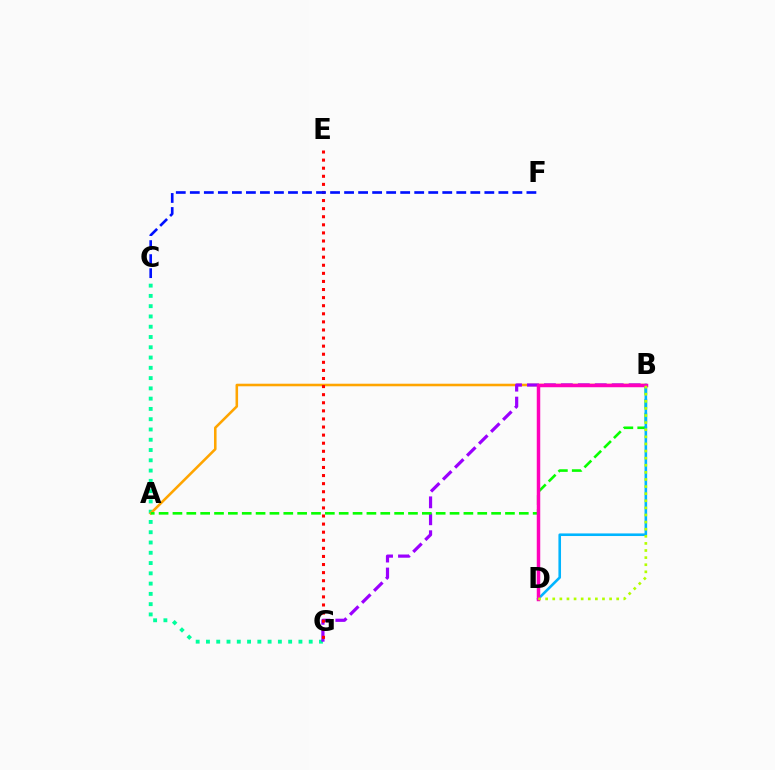{('C', 'G'): [{'color': '#00ff9d', 'line_style': 'dotted', 'thickness': 2.79}], ('A', 'B'): [{'color': '#ffa500', 'line_style': 'solid', 'thickness': 1.85}, {'color': '#08ff00', 'line_style': 'dashed', 'thickness': 1.88}], ('B', 'G'): [{'color': '#9b00ff', 'line_style': 'dashed', 'thickness': 2.3}], ('B', 'D'): [{'color': '#00b5ff', 'line_style': 'solid', 'thickness': 1.87}, {'color': '#ff00bd', 'line_style': 'solid', 'thickness': 2.51}, {'color': '#b3ff00', 'line_style': 'dotted', 'thickness': 1.93}], ('E', 'G'): [{'color': '#ff0000', 'line_style': 'dotted', 'thickness': 2.2}], ('C', 'F'): [{'color': '#0010ff', 'line_style': 'dashed', 'thickness': 1.91}]}